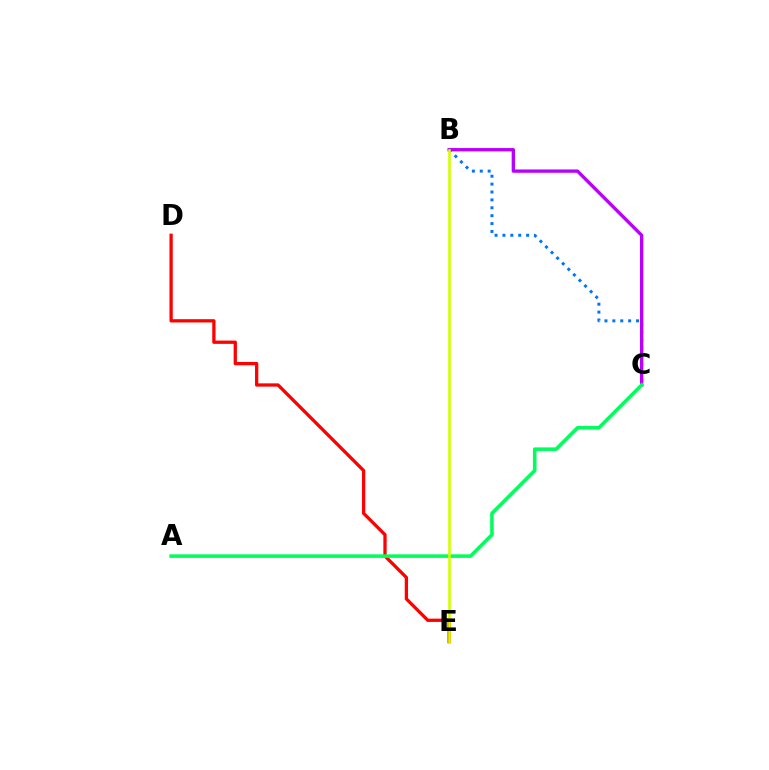{('B', 'C'): [{'color': '#0074ff', 'line_style': 'dotted', 'thickness': 2.14}, {'color': '#b900ff', 'line_style': 'solid', 'thickness': 2.4}], ('D', 'E'): [{'color': '#ff0000', 'line_style': 'solid', 'thickness': 2.36}], ('A', 'C'): [{'color': '#00ff5c', 'line_style': 'solid', 'thickness': 2.57}], ('B', 'E'): [{'color': '#d1ff00', 'line_style': 'solid', 'thickness': 1.88}]}